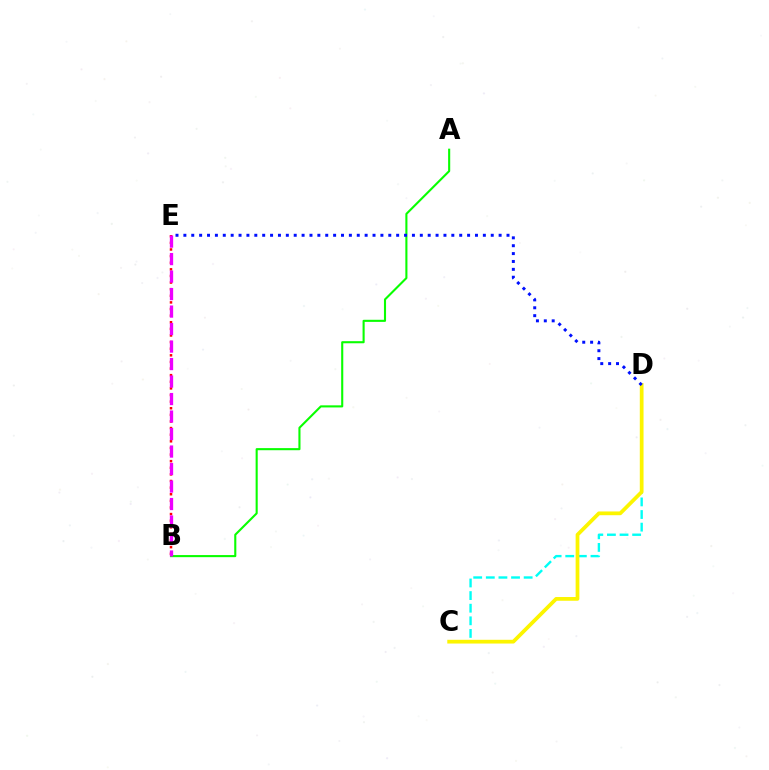{('A', 'B'): [{'color': '#08ff00', 'line_style': 'solid', 'thickness': 1.51}], ('B', 'E'): [{'color': '#ff0000', 'line_style': 'dotted', 'thickness': 1.8}, {'color': '#ee00ff', 'line_style': 'dashed', 'thickness': 2.38}], ('C', 'D'): [{'color': '#00fff6', 'line_style': 'dashed', 'thickness': 1.71}, {'color': '#fcf500', 'line_style': 'solid', 'thickness': 2.69}], ('D', 'E'): [{'color': '#0010ff', 'line_style': 'dotted', 'thickness': 2.14}]}